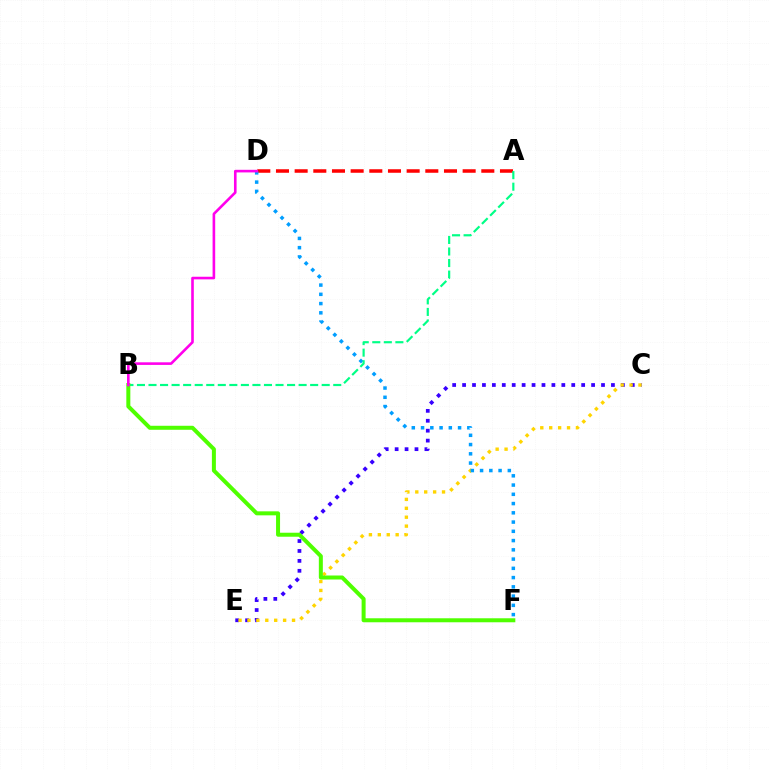{('C', 'E'): [{'color': '#3700ff', 'line_style': 'dotted', 'thickness': 2.7}, {'color': '#ffd500', 'line_style': 'dotted', 'thickness': 2.42}], ('A', 'D'): [{'color': '#ff0000', 'line_style': 'dashed', 'thickness': 2.54}], ('D', 'F'): [{'color': '#009eff', 'line_style': 'dotted', 'thickness': 2.51}], ('A', 'B'): [{'color': '#00ff86', 'line_style': 'dashed', 'thickness': 1.57}], ('B', 'F'): [{'color': '#4fff00', 'line_style': 'solid', 'thickness': 2.88}], ('B', 'D'): [{'color': '#ff00ed', 'line_style': 'solid', 'thickness': 1.88}]}